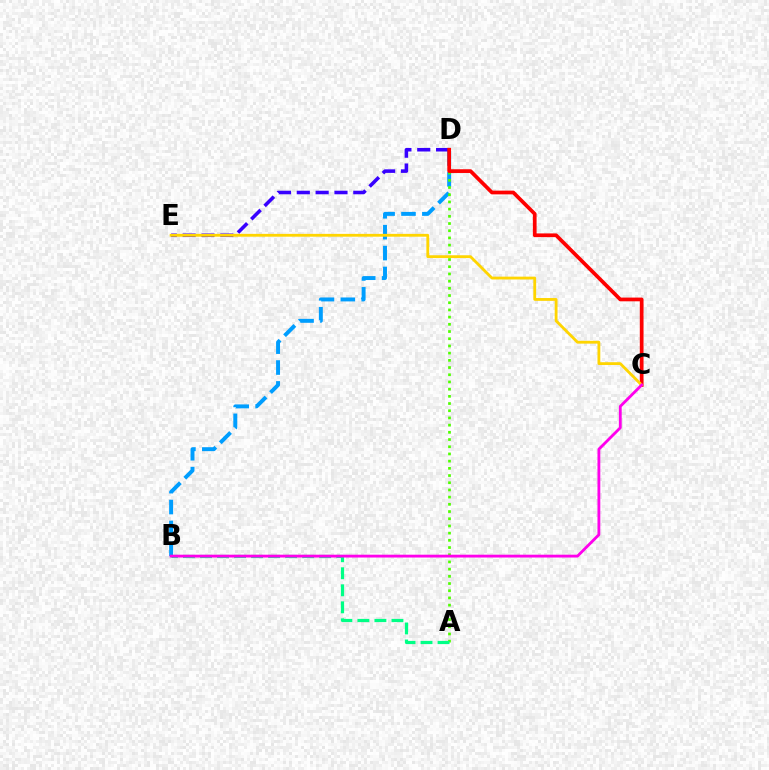{('B', 'D'): [{'color': '#009eff', 'line_style': 'dashed', 'thickness': 2.84}], ('A', 'D'): [{'color': '#4fff00', 'line_style': 'dotted', 'thickness': 1.96}], ('D', 'E'): [{'color': '#3700ff', 'line_style': 'dashed', 'thickness': 2.56}], ('C', 'D'): [{'color': '#ff0000', 'line_style': 'solid', 'thickness': 2.68}], ('A', 'B'): [{'color': '#00ff86', 'line_style': 'dashed', 'thickness': 2.31}], ('C', 'E'): [{'color': '#ffd500', 'line_style': 'solid', 'thickness': 2.03}], ('B', 'C'): [{'color': '#ff00ed', 'line_style': 'solid', 'thickness': 2.03}]}